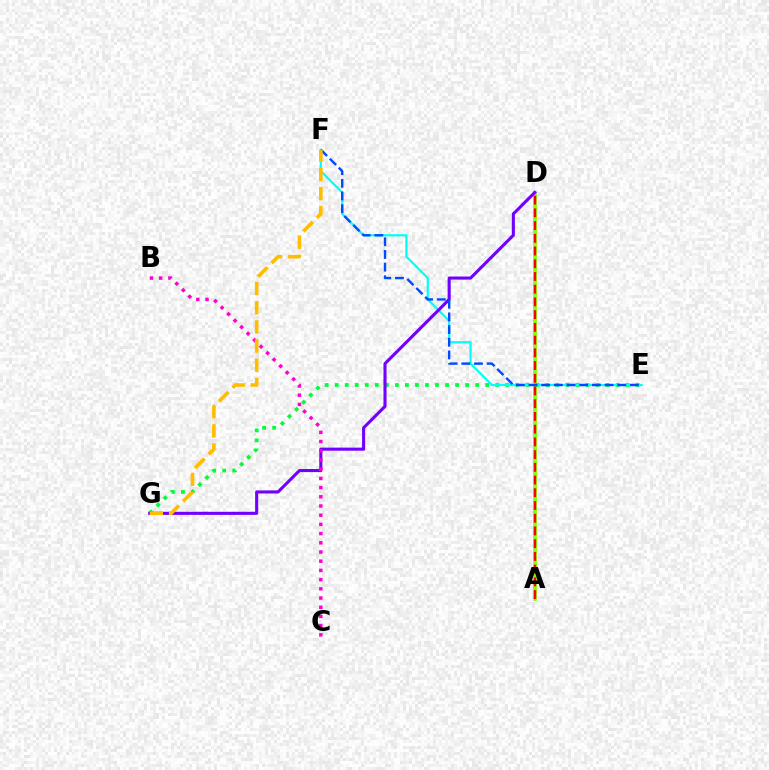{('A', 'D'): [{'color': '#84ff00', 'line_style': 'solid', 'thickness': 2.68}, {'color': '#ff0000', 'line_style': 'dashed', 'thickness': 1.73}], ('E', 'G'): [{'color': '#00ff39', 'line_style': 'dotted', 'thickness': 2.73}], ('E', 'F'): [{'color': '#00fff6', 'line_style': 'solid', 'thickness': 1.57}, {'color': '#004bff', 'line_style': 'dashed', 'thickness': 1.72}], ('D', 'G'): [{'color': '#7200ff', 'line_style': 'solid', 'thickness': 2.22}], ('B', 'C'): [{'color': '#ff00cf', 'line_style': 'dotted', 'thickness': 2.5}], ('F', 'G'): [{'color': '#ffbd00', 'line_style': 'dashed', 'thickness': 2.6}]}